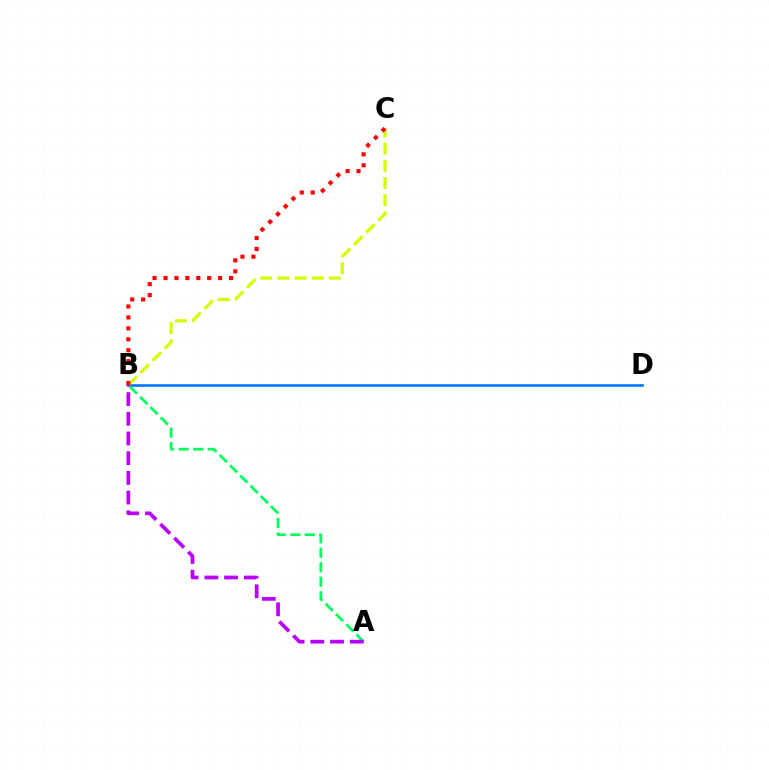{('B', 'D'): [{'color': '#0074ff', 'line_style': 'solid', 'thickness': 1.87}], ('A', 'B'): [{'color': '#00ff5c', 'line_style': 'dashed', 'thickness': 1.97}, {'color': '#b900ff', 'line_style': 'dashed', 'thickness': 2.68}], ('B', 'C'): [{'color': '#d1ff00', 'line_style': 'dashed', 'thickness': 2.33}, {'color': '#ff0000', 'line_style': 'dotted', 'thickness': 2.97}]}